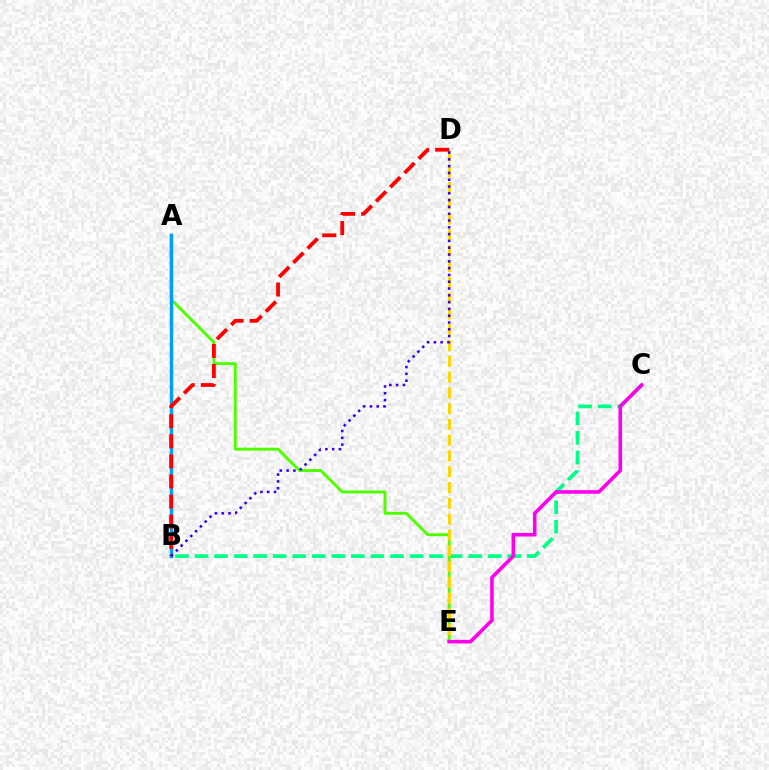{('B', 'C'): [{'color': '#00ff86', 'line_style': 'dashed', 'thickness': 2.66}], ('A', 'E'): [{'color': '#4fff00', 'line_style': 'solid', 'thickness': 2.1}], ('D', 'E'): [{'color': '#ffd500', 'line_style': 'dashed', 'thickness': 2.14}], ('A', 'B'): [{'color': '#009eff', 'line_style': 'solid', 'thickness': 2.46}], ('C', 'E'): [{'color': '#ff00ed', 'line_style': 'solid', 'thickness': 2.58}], ('B', 'D'): [{'color': '#ff0000', 'line_style': 'dashed', 'thickness': 2.73}, {'color': '#3700ff', 'line_style': 'dotted', 'thickness': 1.85}]}